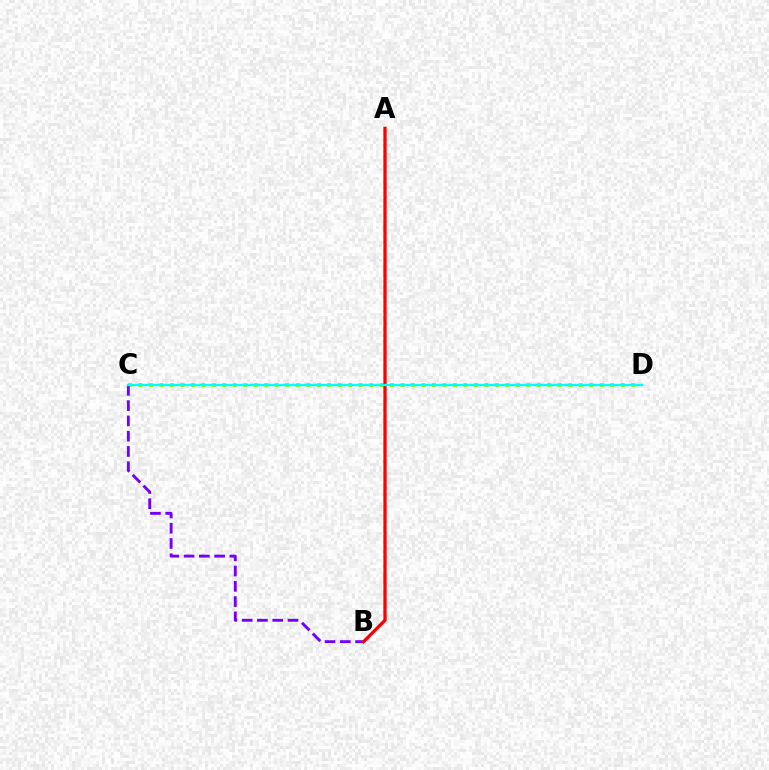{('C', 'D'): [{'color': '#84ff00', 'line_style': 'dotted', 'thickness': 2.85}, {'color': '#00fff6', 'line_style': 'solid', 'thickness': 1.66}], ('B', 'C'): [{'color': '#7200ff', 'line_style': 'dashed', 'thickness': 2.08}], ('A', 'B'): [{'color': '#ff0000', 'line_style': 'solid', 'thickness': 2.35}]}